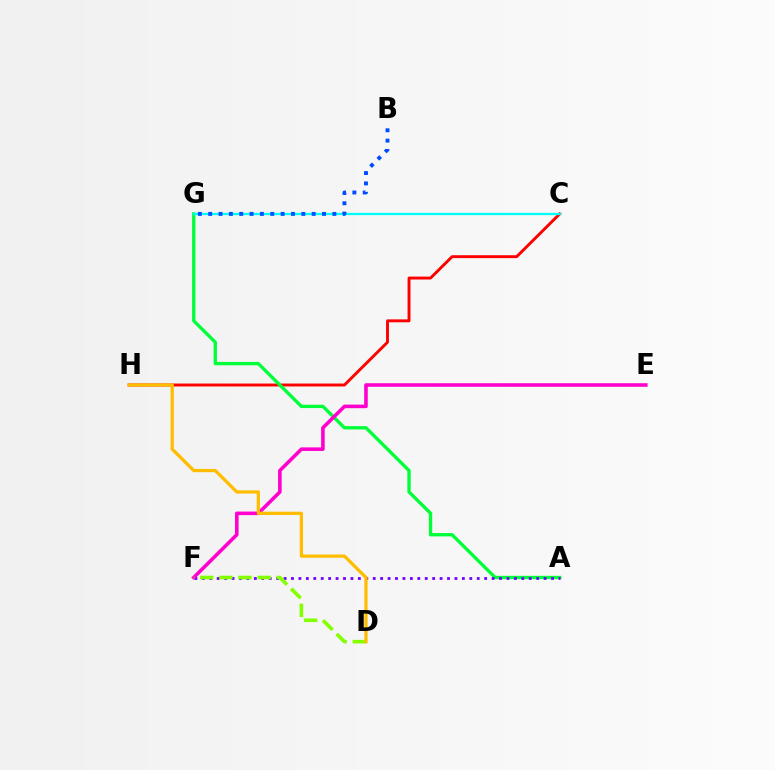{('C', 'H'): [{'color': '#ff0000', 'line_style': 'solid', 'thickness': 2.1}], ('A', 'G'): [{'color': '#00ff39', 'line_style': 'solid', 'thickness': 2.4}], ('A', 'F'): [{'color': '#7200ff', 'line_style': 'dotted', 'thickness': 2.02}], ('E', 'F'): [{'color': '#ff00cf', 'line_style': 'solid', 'thickness': 2.57}], ('D', 'F'): [{'color': '#84ff00', 'line_style': 'dashed', 'thickness': 2.6}], ('D', 'H'): [{'color': '#ffbd00', 'line_style': 'solid', 'thickness': 2.35}], ('C', 'G'): [{'color': '#00fff6', 'line_style': 'solid', 'thickness': 1.65}], ('B', 'G'): [{'color': '#004bff', 'line_style': 'dotted', 'thickness': 2.81}]}